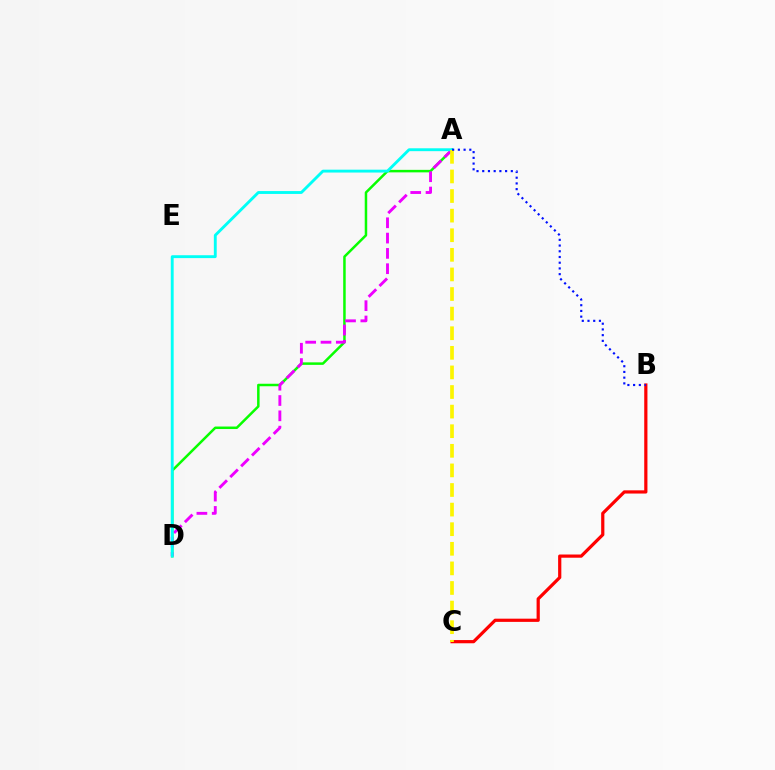{('B', 'C'): [{'color': '#ff0000', 'line_style': 'solid', 'thickness': 2.31}], ('A', 'D'): [{'color': '#08ff00', 'line_style': 'solid', 'thickness': 1.8}, {'color': '#ee00ff', 'line_style': 'dashed', 'thickness': 2.08}, {'color': '#00fff6', 'line_style': 'solid', 'thickness': 2.07}], ('A', 'C'): [{'color': '#fcf500', 'line_style': 'dashed', 'thickness': 2.66}], ('A', 'B'): [{'color': '#0010ff', 'line_style': 'dotted', 'thickness': 1.55}]}